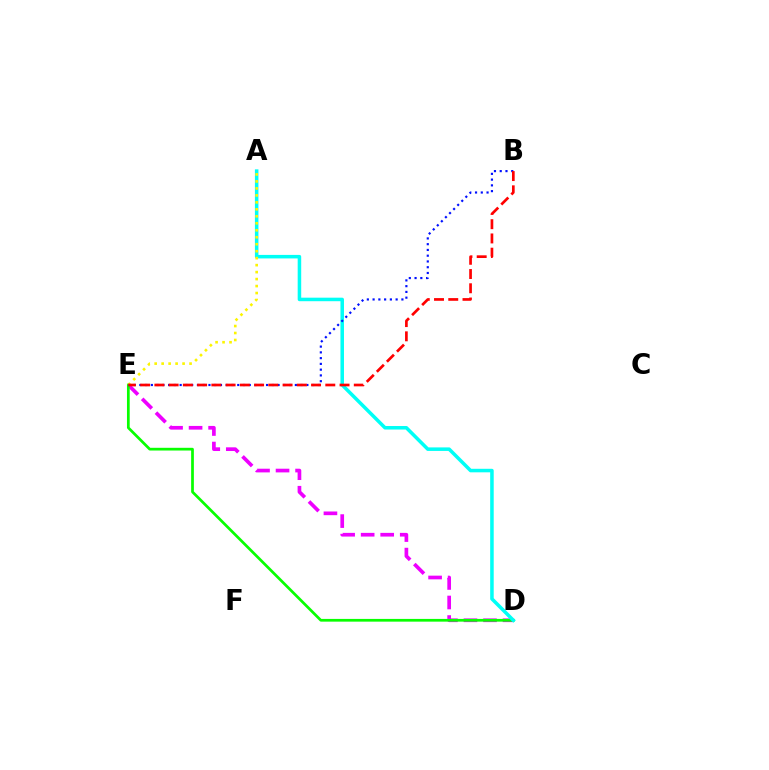{('D', 'E'): [{'color': '#ee00ff', 'line_style': 'dashed', 'thickness': 2.65}, {'color': '#08ff00', 'line_style': 'solid', 'thickness': 1.97}], ('A', 'D'): [{'color': '#00fff6', 'line_style': 'solid', 'thickness': 2.54}], ('A', 'E'): [{'color': '#fcf500', 'line_style': 'dotted', 'thickness': 1.9}], ('B', 'E'): [{'color': '#0010ff', 'line_style': 'dotted', 'thickness': 1.56}, {'color': '#ff0000', 'line_style': 'dashed', 'thickness': 1.93}]}